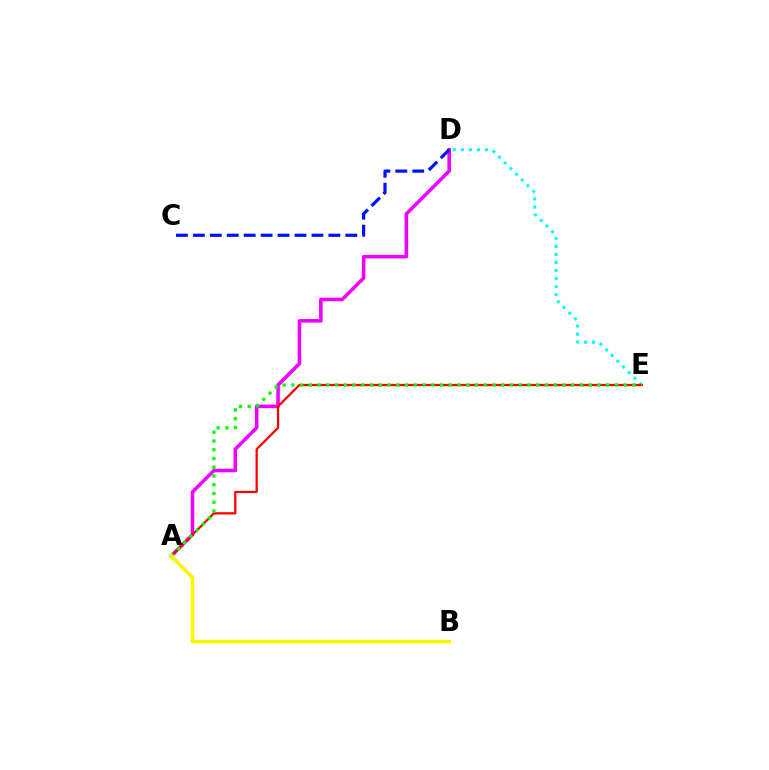{('A', 'D'): [{'color': '#ee00ff', 'line_style': 'solid', 'thickness': 2.56}], ('D', 'E'): [{'color': '#00fff6', 'line_style': 'dotted', 'thickness': 2.19}], ('A', 'E'): [{'color': '#ff0000', 'line_style': 'solid', 'thickness': 1.63}, {'color': '#08ff00', 'line_style': 'dotted', 'thickness': 2.38}], ('C', 'D'): [{'color': '#0010ff', 'line_style': 'dashed', 'thickness': 2.3}], ('A', 'B'): [{'color': '#fcf500', 'line_style': 'solid', 'thickness': 2.62}]}